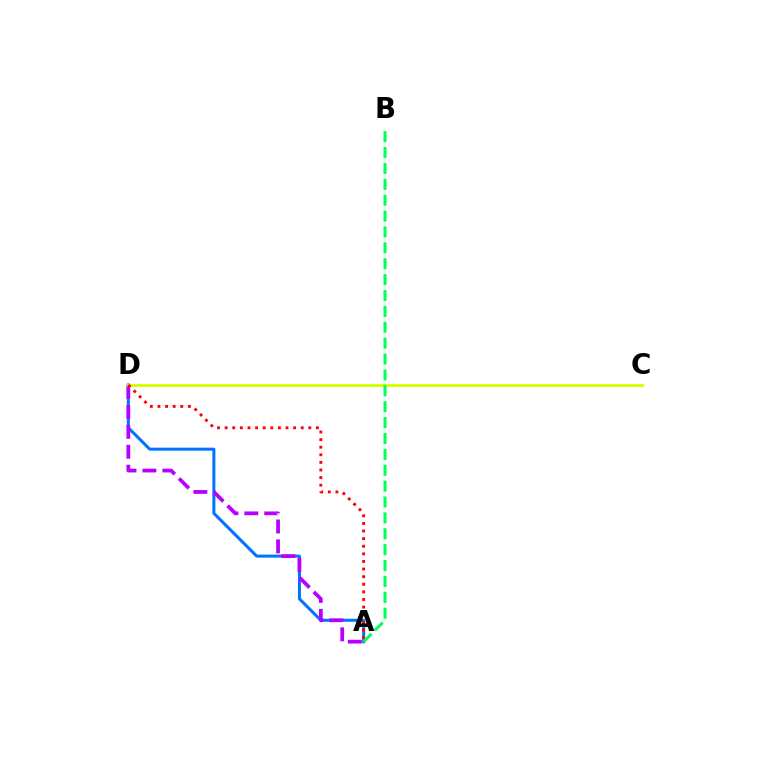{('A', 'D'): [{'color': '#0074ff', 'line_style': 'solid', 'thickness': 2.17}, {'color': '#b900ff', 'line_style': 'dashed', 'thickness': 2.71}, {'color': '#ff0000', 'line_style': 'dotted', 'thickness': 2.07}], ('C', 'D'): [{'color': '#d1ff00', 'line_style': 'solid', 'thickness': 2.04}], ('A', 'B'): [{'color': '#00ff5c', 'line_style': 'dashed', 'thickness': 2.16}]}